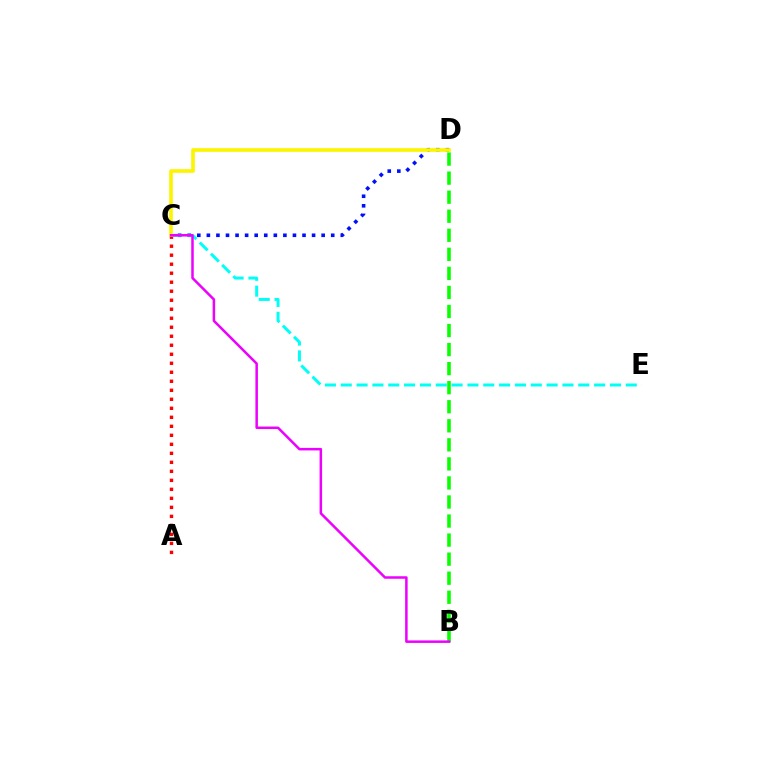{('A', 'C'): [{'color': '#ff0000', 'line_style': 'dotted', 'thickness': 2.45}], ('C', 'D'): [{'color': '#0010ff', 'line_style': 'dotted', 'thickness': 2.6}, {'color': '#fcf500', 'line_style': 'solid', 'thickness': 2.62}], ('C', 'E'): [{'color': '#00fff6', 'line_style': 'dashed', 'thickness': 2.15}], ('B', 'D'): [{'color': '#08ff00', 'line_style': 'dashed', 'thickness': 2.59}], ('B', 'C'): [{'color': '#ee00ff', 'line_style': 'solid', 'thickness': 1.81}]}